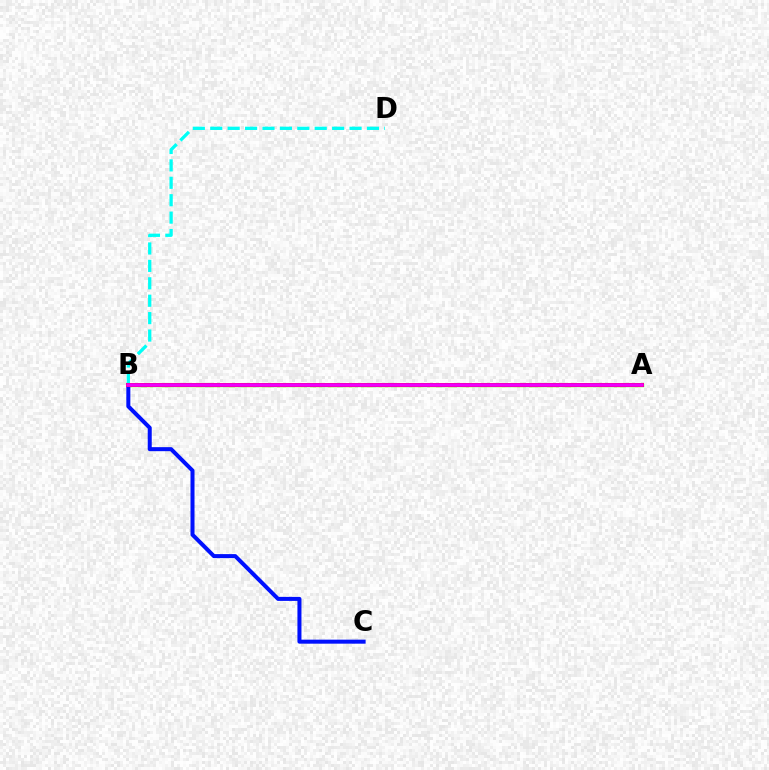{('B', 'D'): [{'color': '#00fff6', 'line_style': 'dashed', 'thickness': 2.37}], ('A', 'B'): [{'color': '#08ff00', 'line_style': 'solid', 'thickness': 2.38}, {'color': '#fcf500', 'line_style': 'dashed', 'thickness': 2.29}, {'color': '#ff0000', 'line_style': 'solid', 'thickness': 2.85}, {'color': '#ee00ff', 'line_style': 'solid', 'thickness': 2.54}], ('B', 'C'): [{'color': '#0010ff', 'line_style': 'solid', 'thickness': 2.9}]}